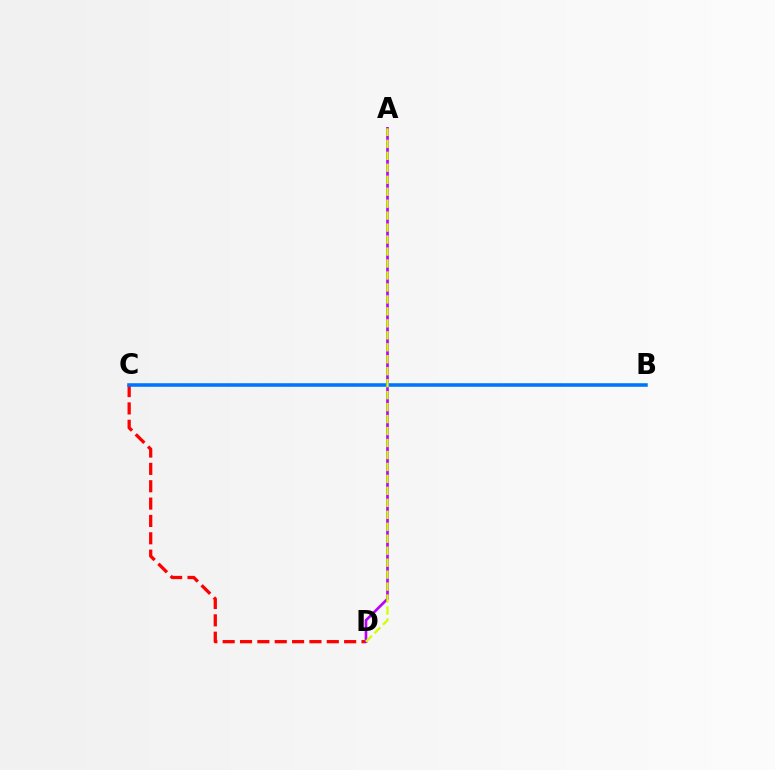{('B', 'C'): [{'color': '#00ff5c', 'line_style': 'dashed', 'thickness': 1.65}, {'color': '#0074ff', 'line_style': 'solid', 'thickness': 2.54}], ('C', 'D'): [{'color': '#ff0000', 'line_style': 'dashed', 'thickness': 2.36}], ('A', 'D'): [{'color': '#b900ff', 'line_style': 'solid', 'thickness': 1.91}, {'color': '#d1ff00', 'line_style': 'dashed', 'thickness': 1.63}]}